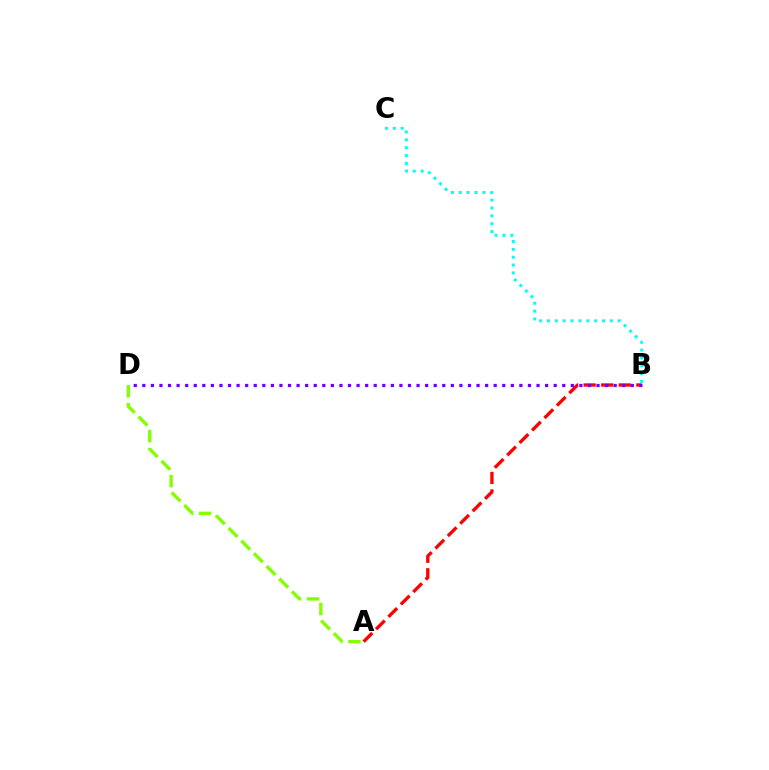{('A', 'B'): [{'color': '#ff0000', 'line_style': 'dashed', 'thickness': 2.39}], ('B', 'C'): [{'color': '#00fff6', 'line_style': 'dotted', 'thickness': 2.13}], ('A', 'D'): [{'color': '#84ff00', 'line_style': 'dashed', 'thickness': 2.43}], ('B', 'D'): [{'color': '#7200ff', 'line_style': 'dotted', 'thickness': 2.33}]}